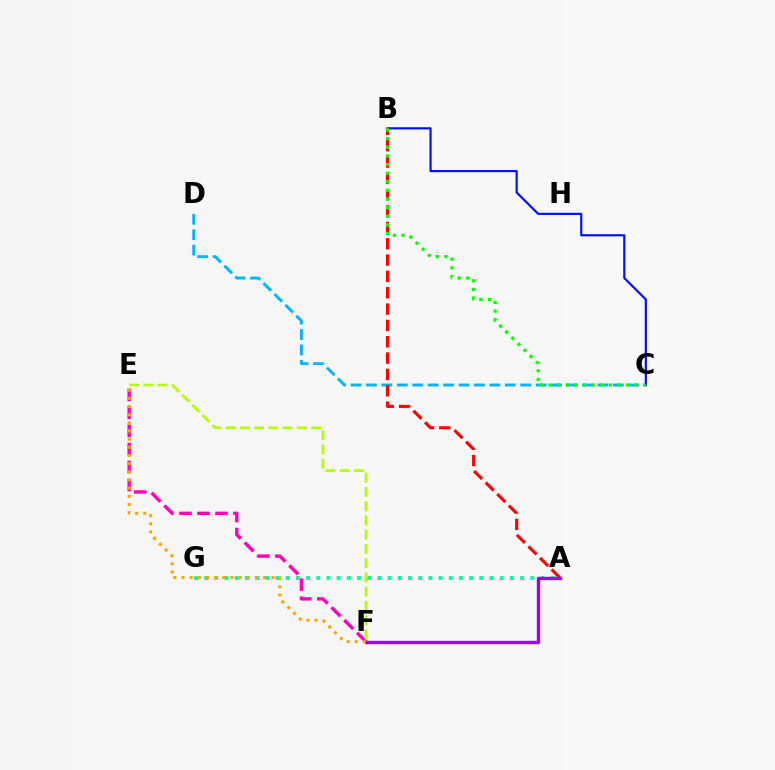{('C', 'D'): [{'color': '#00b5ff', 'line_style': 'dashed', 'thickness': 2.1}], ('E', 'F'): [{'color': '#ff00bd', 'line_style': 'dashed', 'thickness': 2.45}, {'color': '#b3ff00', 'line_style': 'dashed', 'thickness': 1.94}, {'color': '#ffa500', 'line_style': 'dotted', 'thickness': 2.22}], ('A', 'G'): [{'color': '#00ff9d', 'line_style': 'dotted', 'thickness': 2.77}], ('B', 'C'): [{'color': '#0010ff', 'line_style': 'solid', 'thickness': 1.57}, {'color': '#08ff00', 'line_style': 'dotted', 'thickness': 2.34}], ('A', 'B'): [{'color': '#ff0000', 'line_style': 'dashed', 'thickness': 2.22}], ('A', 'F'): [{'color': '#9b00ff', 'line_style': 'solid', 'thickness': 2.43}]}